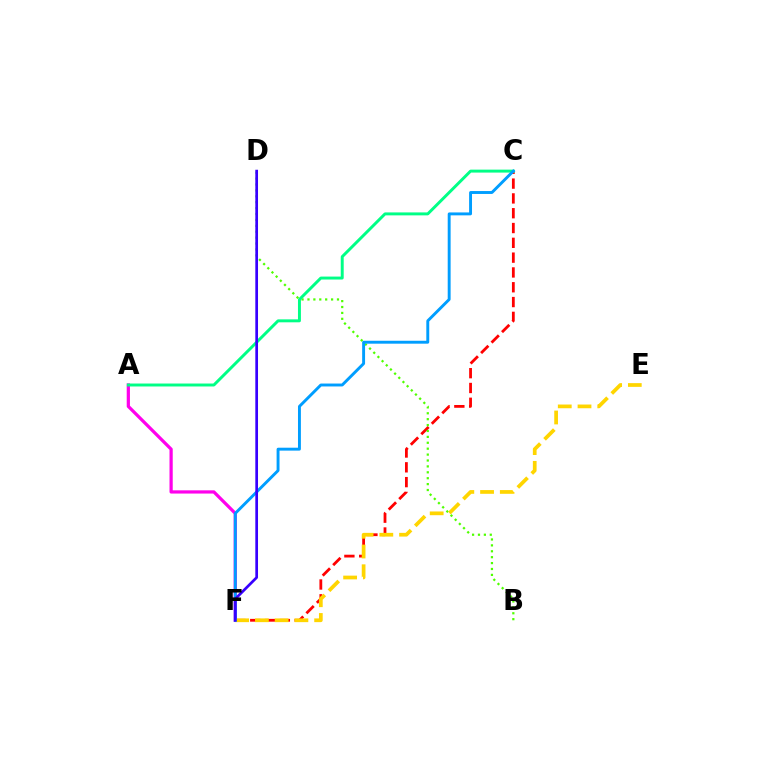{('A', 'F'): [{'color': '#ff00ed', 'line_style': 'solid', 'thickness': 2.32}], ('C', 'F'): [{'color': '#ff0000', 'line_style': 'dashed', 'thickness': 2.01}, {'color': '#009eff', 'line_style': 'solid', 'thickness': 2.1}], ('B', 'D'): [{'color': '#4fff00', 'line_style': 'dotted', 'thickness': 1.6}], ('A', 'C'): [{'color': '#00ff86', 'line_style': 'solid', 'thickness': 2.12}], ('E', 'F'): [{'color': '#ffd500', 'line_style': 'dashed', 'thickness': 2.68}], ('D', 'F'): [{'color': '#3700ff', 'line_style': 'solid', 'thickness': 1.95}]}